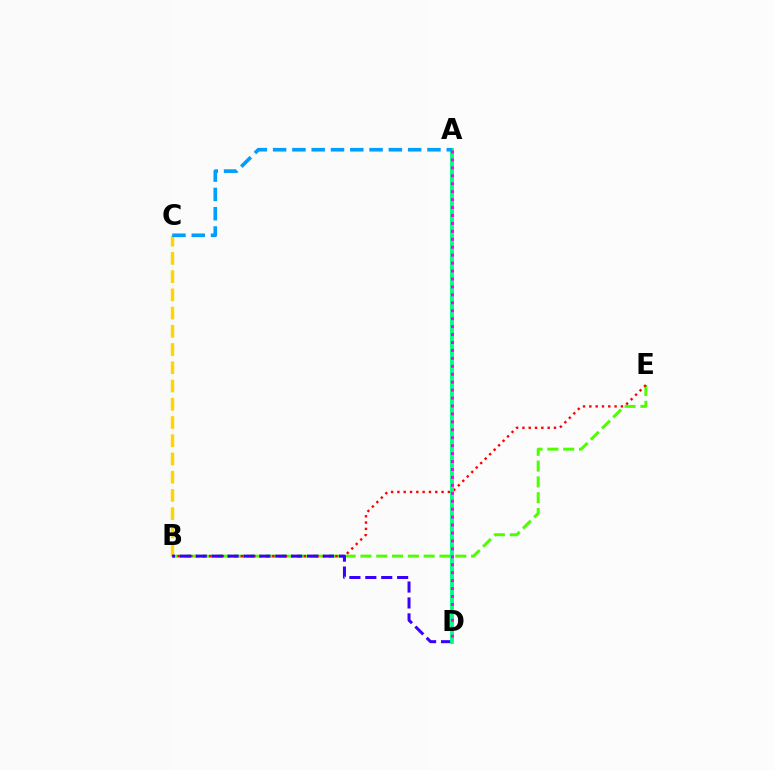{('B', 'E'): [{'color': '#4fff00', 'line_style': 'dashed', 'thickness': 2.15}, {'color': '#ff0000', 'line_style': 'dotted', 'thickness': 1.71}], ('B', 'C'): [{'color': '#ffd500', 'line_style': 'dashed', 'thickness': 2.48}], ('B', 'D'): [{'color': '#3700ff', 'line_style': 'dashed', 'thickness': 2.16}], ('A', 'D'): [{'color': '#00ff86', 'line_style': 'solid', 'thickness': 2.75}, {'color': '#ff00ed', 'line_style': 'dotted', 'thickness': 2.16}], ('A', 'C'): [{'color': '#009eff', 'line_style': 'dashed', 'thickness': 2.62}]}